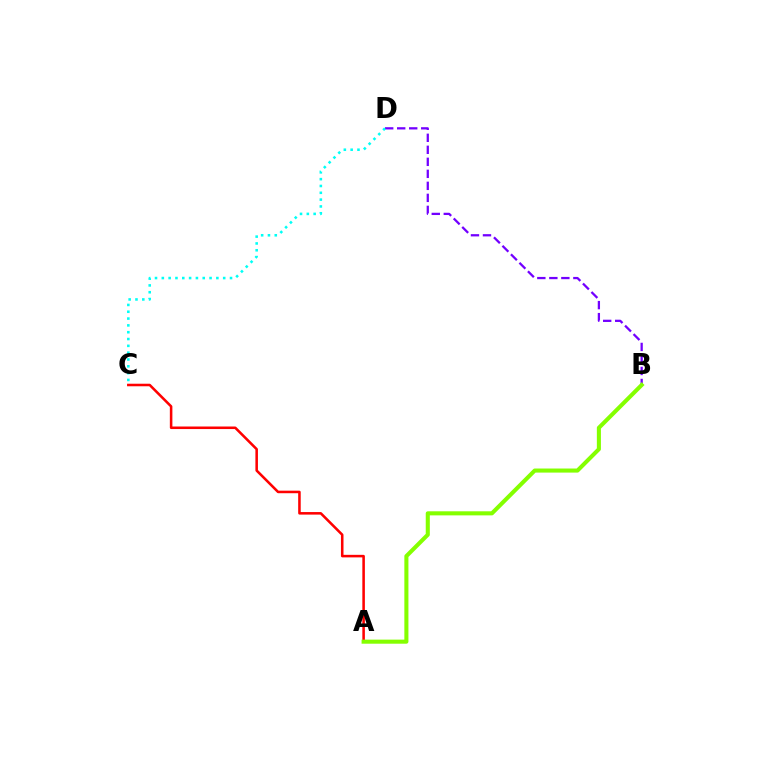{('B', 'D'): [{'color': '#7200ff', 'line_style': 'dashed', 'thickness': 1.63}], ('A', 'C'): [{'color': '#ff0000', 'line_style': 'solid', 'thickness': 1.83}], ('C', 'D'): [{'color': '#00fff6', 'line_style': 'dotted', 'thickness': 1.85}], ('A', 'B'): [{'color': '#84ff00', 'line_style': 'solid', 'thickness': 2.93}]}